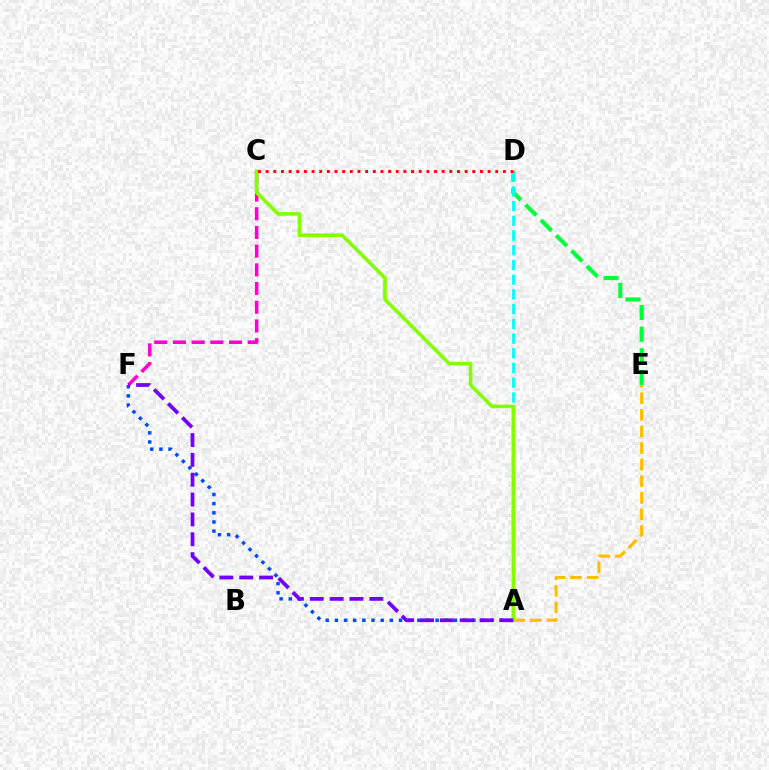{('D', 'E'): [{'color': '#00ff39', 'line_style': 'dashed', 'thickness': 2.94}], ('A', 'F'): [{'color': '#004bff', 'line_style': 'dotted', 'thickness': 2.49}, {'color': '#7200ff', 'line_style': 'dashed', 'thickness': 2.7}], ('A', 'D'): [{'color': '#00fff6', 'line_style': 'dashed', 'thickness': 2.0}], ('A', 'E'): [{'color': '#ffbd00', 'line_style': 'dashed', 'thickness': 2.26}], ('C', 'F'): [{'color': '#ff00cf', 'line_style': 'dashed', 'thickness': 2.54}], ('A', 'C'): [{'color': '#84ff00', 'line_style': 'solid', 'thickness': 2.61}], ('C', 'D'): [{'color': '#ff0000', 'line_style': 'dotted', 'thickness': 2.08}]}